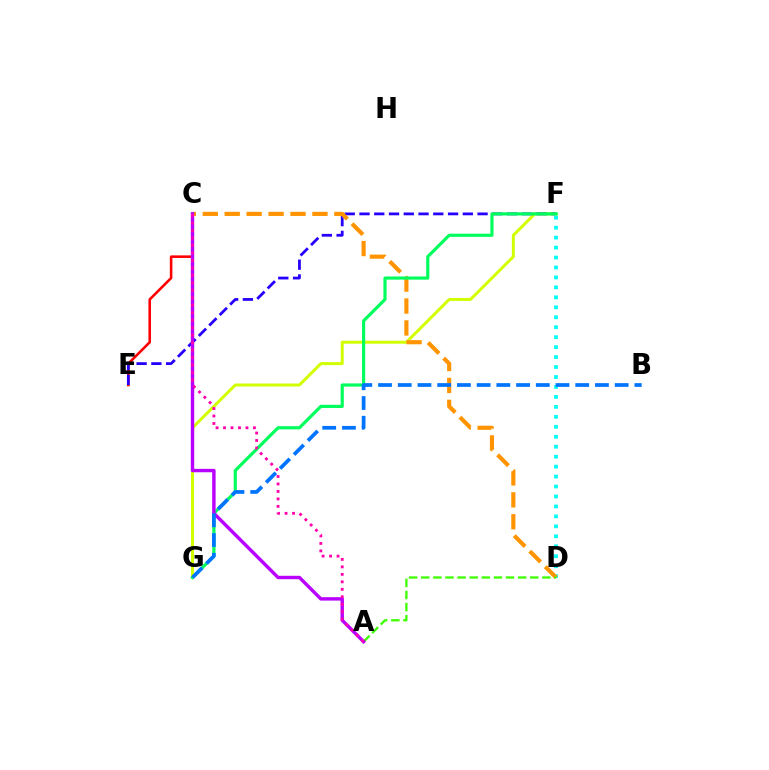{('F', 'G'): [{'color': '#d1ff00', 'line_style': 'solid', 'thickness': 2.14}, {'color': '#00ff5c', 'line_style': 'solid', 'thickness': 2.28}], ('C', 'E'): [{'color': '#ff0000', 'line_style': 'solid', 'thickness': 1.86}], ('E', 'F'): [{'color': '#2500ff', 'line_style': 'dashed', 'thickness': 2.01}], ('D', 'F'): [{'color': '#00fff6', 'line_style': 'dotted', 'thickness': 2.7}], ('C', 'D'): [{'color': '#ff9400', 'line_style': 'dashed', 'thickness': 2.98}], ('A', 'D'): [{'color': '#3dff00', 'line_style': 'dashed', 'thickness': 1.65}], ('A', 'C'): [{'color': '#b900ff', 'line_style': 'solid', 'thickness': 2.45}, {'color': '#ff00ac', 'line_style': 'dotted', 'thickness': 2.03}], ('B', 'G'): [{'color': '#0074ff', 'line_style': 'dashed', 'thickness': 2.68}]}